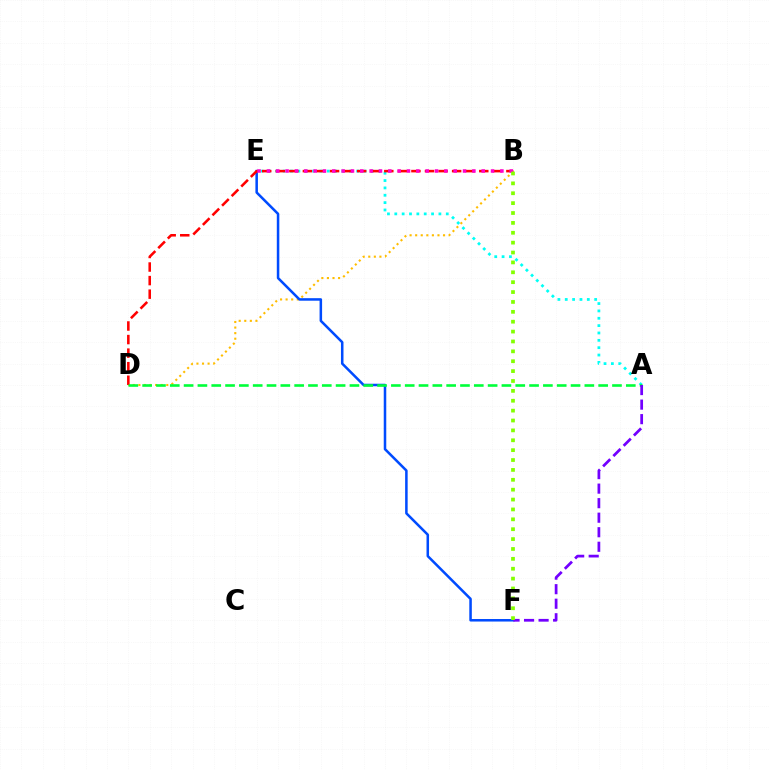{('B', 'D'): [{'color': '#ffbd00', 'line_style': 'dotted', 'thickness': 1.52}, {'color': '#ff0000', 'line_style': 'dashed', 'thickness': 1.84}], ('E', 'F'): [{'color': '#004bff', 'line_style': 'solid', 'thickness': 1.82}], ('A', 'E'): [{'color': '#00fff6', 'line_style': 'dotted', 'thickness': 2.0}], ('B', 'E'): [{'color': '#ff00cf', 'line_style': 'dotted', 'thickness': 2.54}], ('A', 'D'): [{'color': '#00ff39', 'line_style': 'dashed', 'thickness': 1.88}], ('A', 'F'): [{'color': '#7200ff', 'line_style': 'dashed', 'thickness': 1.97}], ('B', 'F'): [{'color': '#84ff00', 'line_style': 'dotted', 'thickness': 2.68}]}